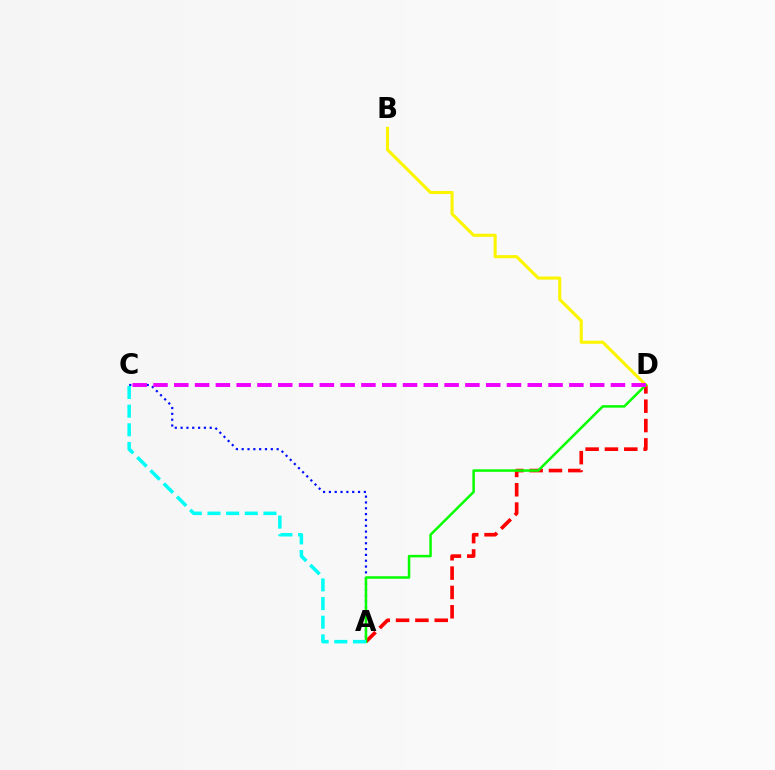{('A', 'D'): [{'color': '#ff0000', 'line_style': 'dashed', 'thickness': 2.63}, {'color': '#08ff00', 'line_style': 'solid', 'thickness': 1.81}], ('A', 'C'): [{'color': '#0010ff', 'line_style': 'dotted', 'thickness': 1.58}, {'color': '#00fff6', 'line_style': 'dashed', 'thickness': 2.53}], ('B', 'D'): [{'color': '#fcf500', 'line_style': 'solid', 'thickness': 2.22}], ('C', 'D'): [{'color': '#ee00ff', 'line_style': 'dashed', 'thickness': 2.82}]}